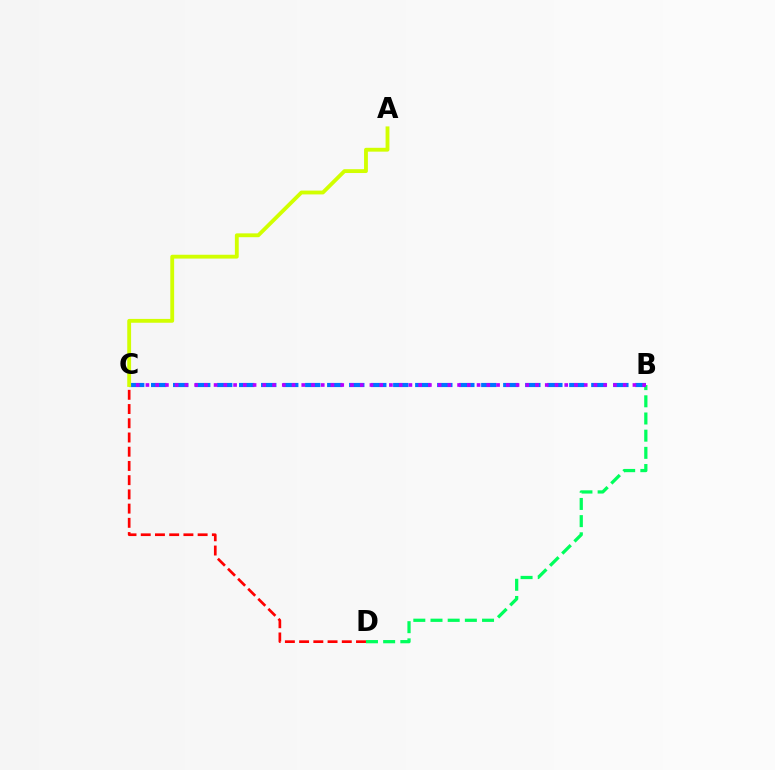{('C', 'D'): [{'color': '#ff0000', 'line_style': 'dashed', 'thickness': 1.93}], ('B', 'D'): [{'color': '#00ff5c', 'line_style': 'dashed', 'thickness': 2.33}], ('B', 'C'): [{'color': '#0074ff', 'line_style': 'dashed', 'thickness': 2.99}, {'color': '#b900ff', 'line_style': 'dotted', 'thickness': 2.65}], ('A', 'C'): [{'color': '#d1ff00', 'line_style': 'solid', 'thickness': 2.76}]}